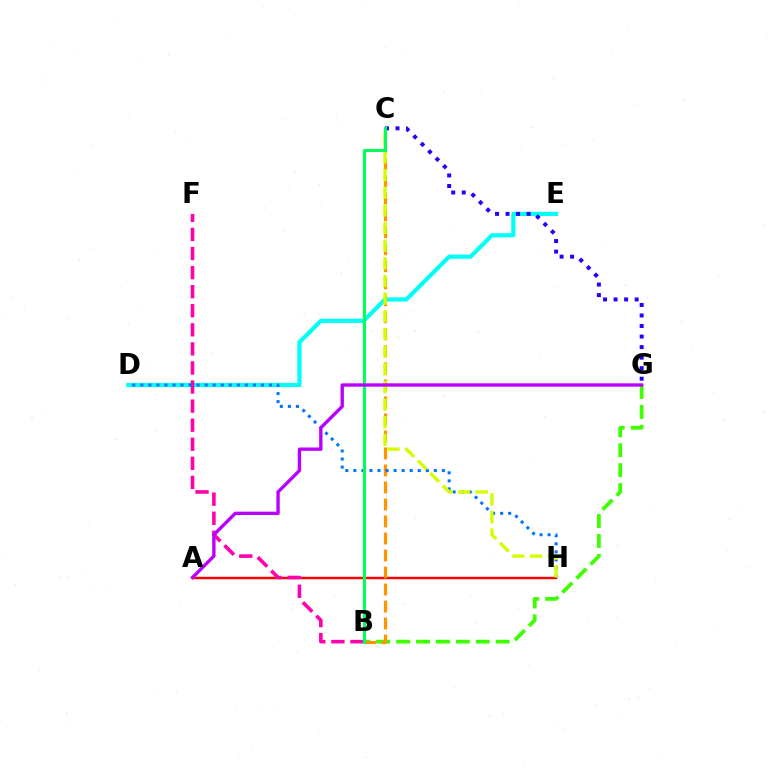{('B', 'G'): [{'color': '#3dff00', 'line_style': 'dashed', 'thickness': 2.71}], ('A', 'H'): [{'color': '#ff0000', 'line_style': 'solid', 'thickness': 1.75}], ('D', 'E'): [{'color': '#00fff6', 'line_style': 'solid', 'thickness': 2.99}], ('B', 'C'): [{'color': '#ff9400', 'line_style': 'dashed', 'thickness': 2.31}, {'color': '#00ff5c', 'line_style': 'solid', 'thickness': 2.23}], ('B', 'F'): [{'color': '#ff00ac', 'line_style': 'dashed', 'thickness': 2.59}], ('D', 'H'): [{'color': '#0074ff', 'line_style': 'dotted', 'thickness': 2.19}], ('C', 'G'): [{'color': '#2500ff', 'line_style': 'dotted', 'thickness': 2.86}], ('C', 'H'): [{'color': '#d1ff00', 'line_style': 'dashed', 'thickness': 2.4}], ('A', 'G'): [{'color': '#b900ff', 'line_style': 'solid', 'thickness': 2.41}]}